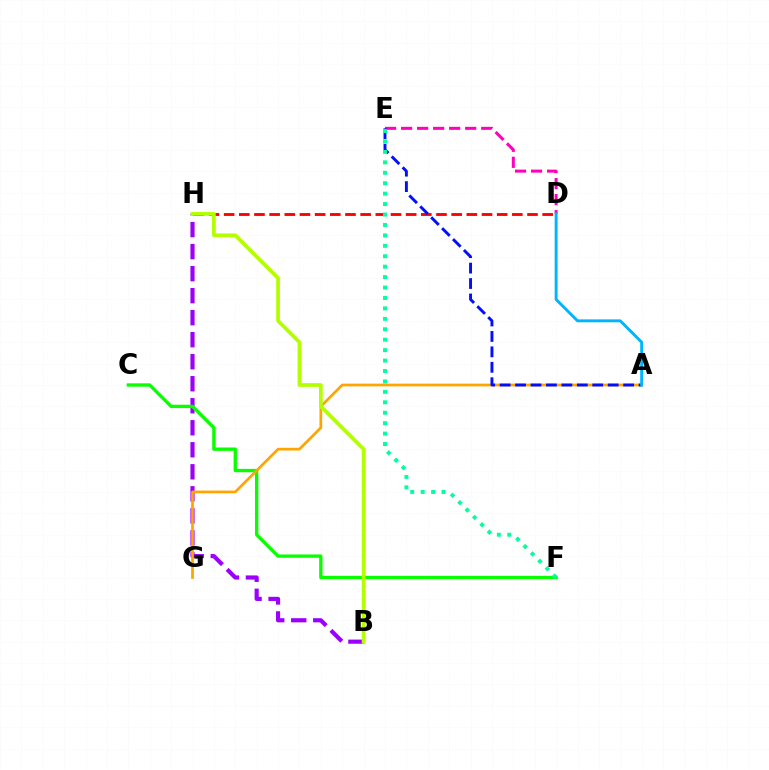{('D', 'H'): [{'color': '#ff0000', 'line_style': 'dashed', 'thickness': 2.06}], ('B', 'H'): [{'color': '#9b00ff', 'line_style': 'dashed', 'thickness': 2.99}, {'color': '#b3ff00', 'line_style': 'solid', 'thickness': 2.68}], ('D', 'E'): [{'color': '#ff00bd', 'line_style': 'dashed', 'thickness': 2.18}], ('C', 'F'): [{'color': '#08ff00', 'line_style': 'solid', 'thickness': 2.4}], ('A', 'G'): [{'color': '#ffa500', 'line_style': 'solid', 'thickness': 1.96}], ('A', 'E'): [{'color': '#0010ff', 'line_style': 'dashed', 'thickness': 2.1}], ('A', 'D'): [{'color': '#00b5ff', 'line_style': 'solid', 'thickness': 2.1}], ('E', 'F'): [{'color': '#00ff9d', 'line_style': 'dotted', 'thickness': 2.83}]}